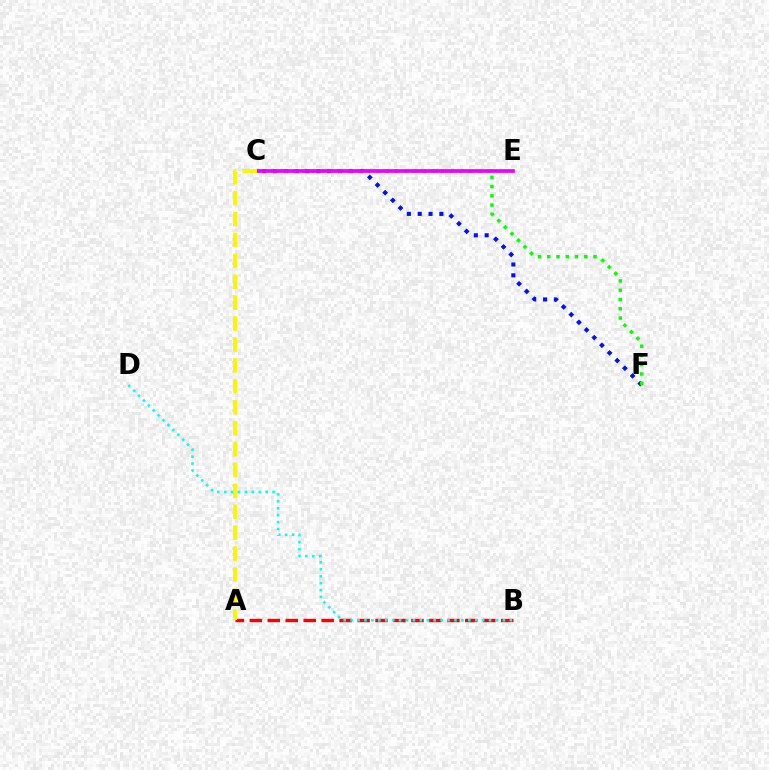{('C', 'F'): [{'color': '#0010ff', 'line_style': 'dotted', 'thickness': 2.94}, {'color': '#08ff00', 'line_style': 'dotted', 'thickness': 2.52}], ('C', 'E'): [{'color': '#ee00ff', 'line_style': 'solid', 'thickness': 2.66}], ('A', 'B'): [{'color': '#ff0000', 'line_style': 'dashed', 'thickness': 2.44}], ('B', 'D'): [{'color': '#00fff6', 'line_style': 'dotted', 'thickness': 1.88}], ('A', 'C'): [{'color': '#fcf500', 'line_style': 'dashed', 'thickness': 2.84}]}